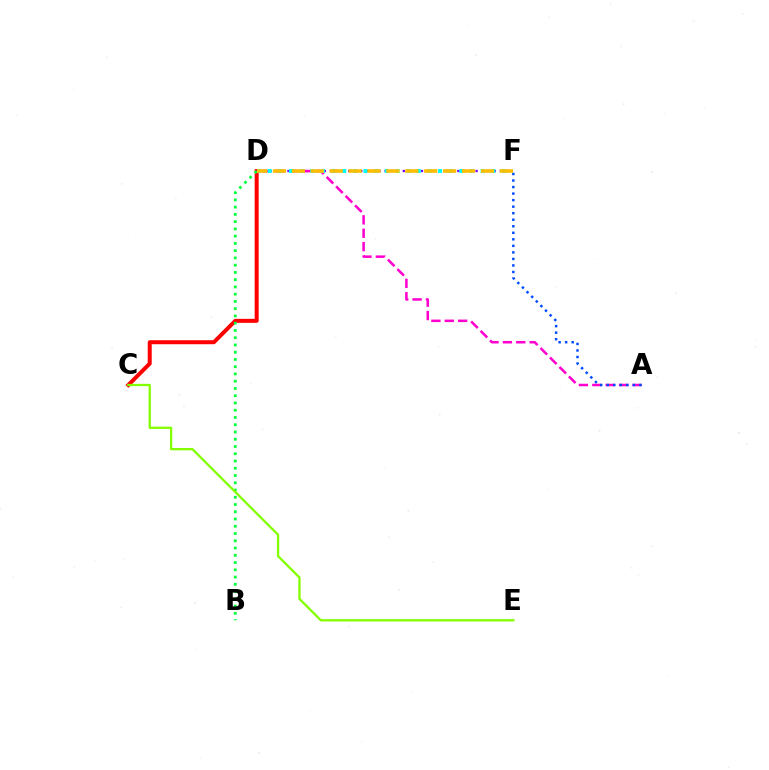{('D', 'F'): [{'color': '#7200ff', 'line_style': 'dotted', 'thickness': 1.65}, {'color': '#00fff6', 'line_style': 'dotted', 'thickness': 2.89}, {'color': '#ffbd00', 'line_style': 'dashed', 'thickness': 2.57}], ('A', 'D'): [{'color': '#ff00cf', 'line_style': 'dashed', 'thickness': 1.82}], ('C', 'D'): [{'color': '#ff0000', 'line_style': 'solid', 'thickness': 2.88}], ('B', 'D'): [{'color': '#00ff39', 'line_style': 'dotted', 'thickness': 1.97}], ('A', 'F'): [{'color': '#004bff', 'line_style': 'dotted', 'thickness': 1.78}], ('C', 'E'): [{'color': '#84ff00', 'line_style': 'solid', 'thickness': 1.65}]}